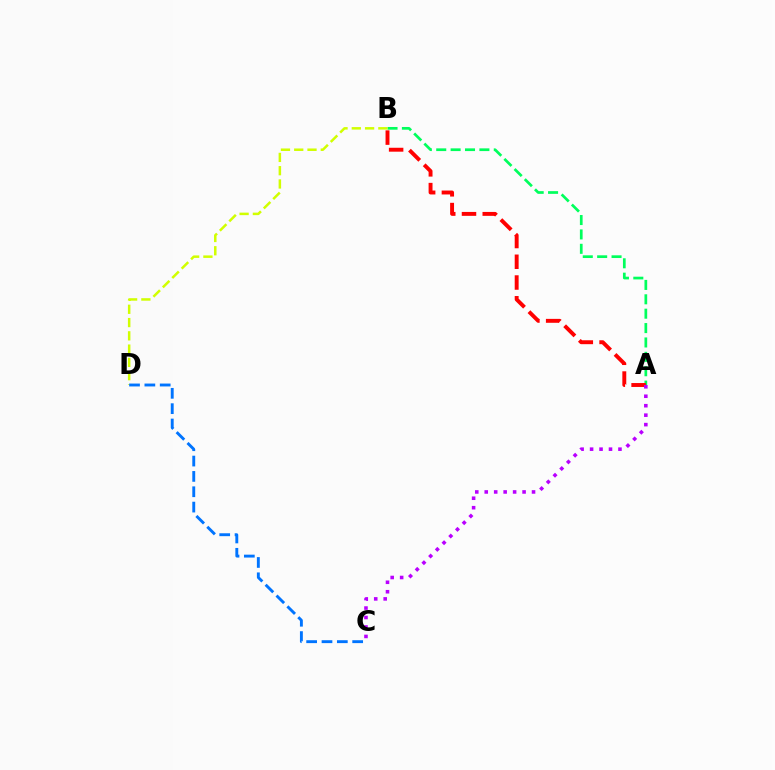{('A', 'B'): [{'color': '#00ff5c', 'line_style': 'dashed', 'thickness': 1.95}, {'color': '#ff0000', 'line_style': 'dashed', 'thickness': 2.82}], ('B', 'D'): [{'color': '#d1ff00', 'line_style': 'dashed', 'thickness': 1.8}], ('C', 'D'): [{'color': '#0074ff', 'line_style': 'dashed', 'thickness': 2.08}], ('A', 'C'): [{'color': '#b900ff', 'line_style': 'dotted', 'thickness': 2.57}]}